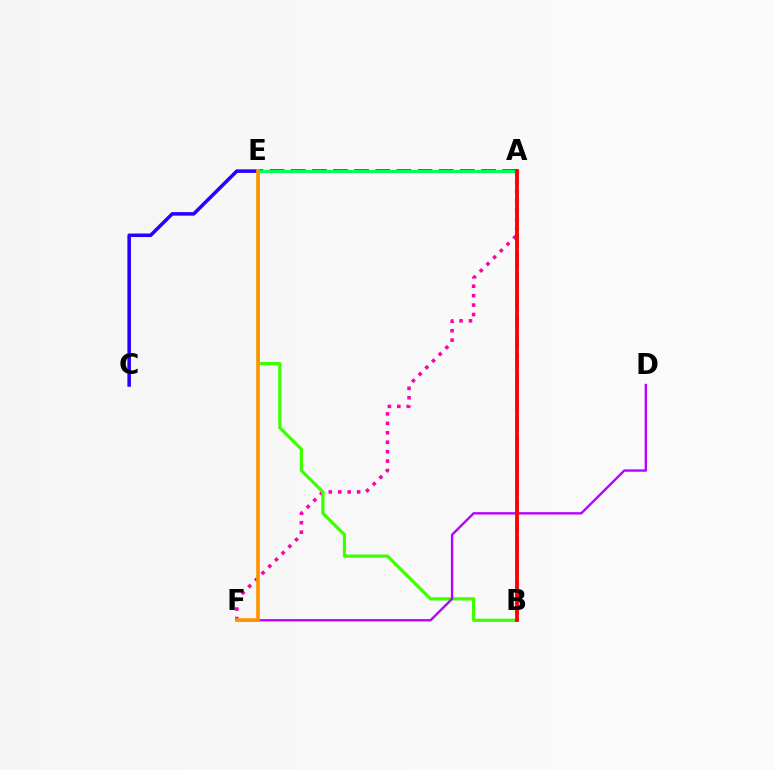{('A', 'E'): [{'color': '#0074ff', 'line_style': 'dashed', 'thickness': 2.87}, {'color': '#00ff5c', 'line_style': 'solid', 'thickness': 2.28}], ('C', 'E'): [{'color': '#2500ff', 'line_style': 'solid', 'thickness': 2.55}], ('A', 'F'): [{'color': '#ff00ac', 'line_style': 'dotted', 'thickness': 2.56}], ('B', 'E'): [{'color': '#3dff00', 'line_style': 'solid', 'thickness': 2.3}], ('A', 'B'): [{'color': '#d1ff00', 'line_style': 'dotted', 'thickness': 2.48}, {'color': '#00fff6', 'line_style': 'dashed', 'thickness': 2.78}, {'color': '#ff0000', 'line_style': 'solid', 'thickness': 2.74}], ('D', 'F'): [{'color': '#b900ff', 'line_style': 'solid', 'thickness': 1.71}], ('E', 'F'): [{'color': '#ff9400', 'line_style': 'solid', 'thickness': 2.59}]}